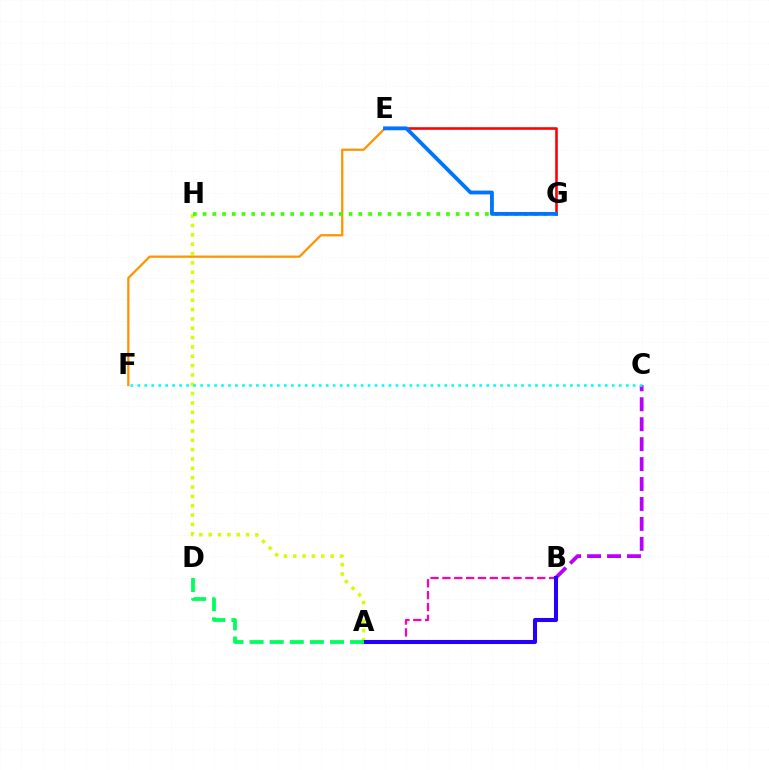{('B', 'C'): [{'color': '#b900ff', 'line_style': 'dashed', 'thickness': 2.71}], ('A', 'H'): [{'color': '#d1ff00', 'line_style': 'dotted', 'thickness': 2.54}], ('E', 'F'): [{'color': '#ff9400', 'line_style': 'solid', 'thickness': 1.64}], ('A', 'B'): [{'color': '#ff00ac', 'line_style': 'dashed', 'thickness': 1.61}, {'color': '#2500ff', 'line_style': 'solid', 'thickness': 2.92}], ('E', 'G'): [{'color': '#ff0000', 'line_style': 'solid', 'thickness': 1.87}, {'color': '#0074ff', 'line_style': 'solid', 'thickness': 2.75}], ('C', 'F'): [{'color': '#00fff6', 'line_style': 'dotted', 'thickness': 1.9}], ('G', 'H'): [{'color': '#3dff00', 'line_style': 'dotted', 'thickness': 2.65}], ('A', 'D'): [{'color': '#00ff5c', 'line_style': 'dashed', 'thickness': 2.73}]}